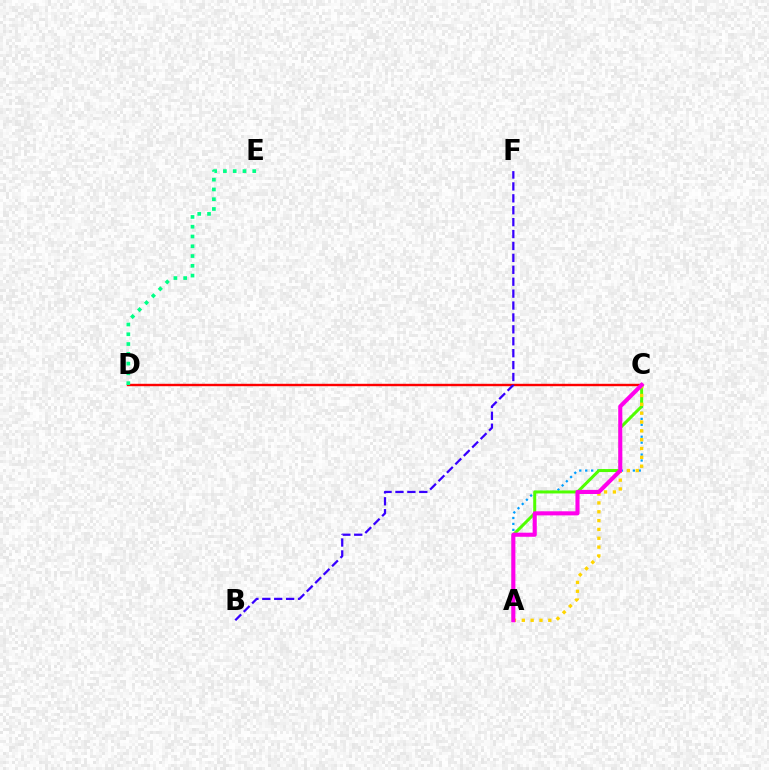{('A', 'C'): [{'color': '#009eff', 'line_style': 'dotted', 'thickness': 1.62}, {'color': '#4fff00', 'line_style': 'solid', 'thickness': 2.16}, {'color': '#ffd500', 'line_style': 'dotted', 'thickness': 2.4}, {'color': '#ff00ed', 'line_style': 'solid', 'thickness': 2.95}], ('C', 'D'): [{'color': '#ff0000', 'line_style': 'solid', 'thickness': 1.73}], ('B', 'F'): [{'color': '#3700ff', 'line_style': 'dashed', 'thickness': 1.62}], ('D', 'E'): [{'color': '#00ff86', 'line_style': 'dotted', 'thickness': 2.66}]}